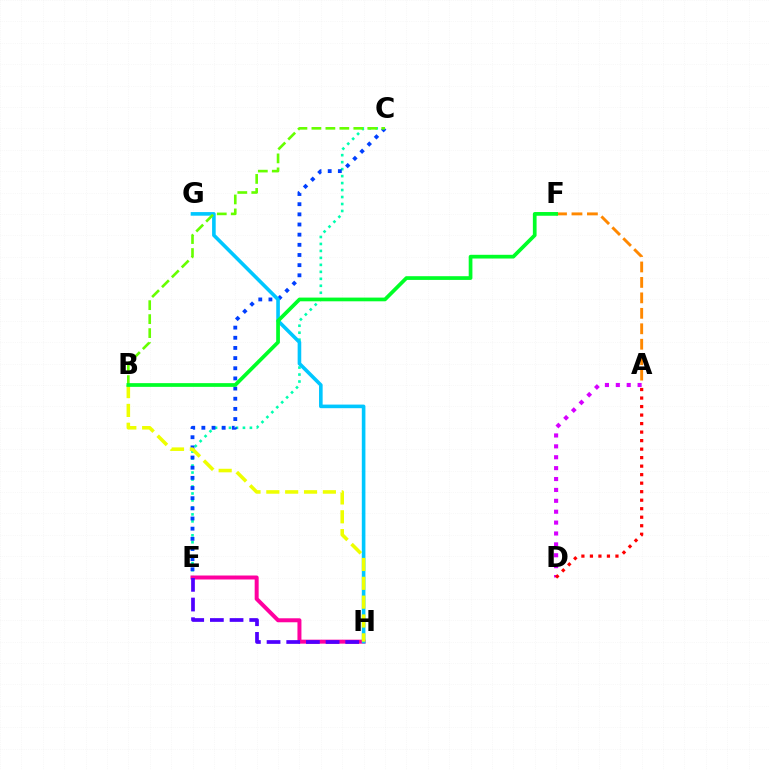{('C', 'E'): [{'color': '#00ffaf', 'line_style': 'dotted', 'thickness': 1.89}, {'color': '#003fff', 'line_style': 'dotted', 'thickness': 2.76}], ('A', 'F'): [{'color': '#ff8800', 'line_style': 'dashed', 'thickness': 2.1}], ('E', 'H'): [{'color': '#ff00a0', 'line_style': 'solid', 'thickness': 2.87}, {'color': '#4f00ff', 'line_style': 'dashed', 'thickness': 2.67}], ('A', 'D'): [{'color': '#d600ff', 'line_style': 'dotted', 'thickness': 2.96}, {'color': '#ff0000', 'line_style': 'dotted', 'thickness': 2.31}], ('G', 'H'): [{'color': '#00c7ff', 'line_style': 'solid', 'thickness': 2.6}], ('B', 'H'): [{'color': '#eeff00', 'line_style': 'dashed', 'thickness': 2.56}], ('B', 'C'): [{'color': '#66ff00', 'line_style': 'dashed', 'thickness': 1.9}], ('B', 'F'): [{'color': '#00ff27', 'line_style': 'solid', 'thickness': 2.68}]}